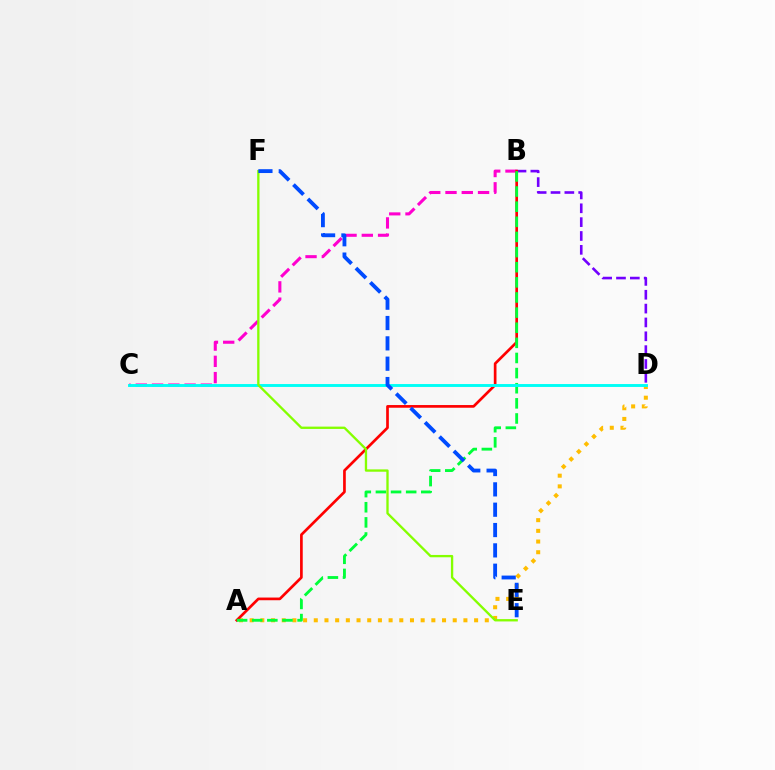{('B', 'C'): [{'color': '#ff00cf', 'line_style': 'dashed', 'thickness': 2.21}], ('A', 'D'): [{'color': '#ffbd00', 'line_style': 'dotted', 'thickness': 2.9}], ('B', 'D'): [{'color': '#7200ff', 'line_style': 'dashed', 'thickness': 1.88}], ('A', 'B'): [{'color': '#ff0000', 'line_style': 'solid', 'thickness': 1.93}, {'color': '#00ff39', 'line_style': 'dashed', 'thickness': 2.05}], ('C', 'D'): [{'color': '#00fff6', 'line_style': 'solid', 'thickness': 2.09}], ('E', 'F'): [{'color': '#84ff00', 'line_style': 'solid', 'thickness': 1.68}, {'color': '#004bff', 'line_style': 'dashed', 'thickness': 2.76}]}